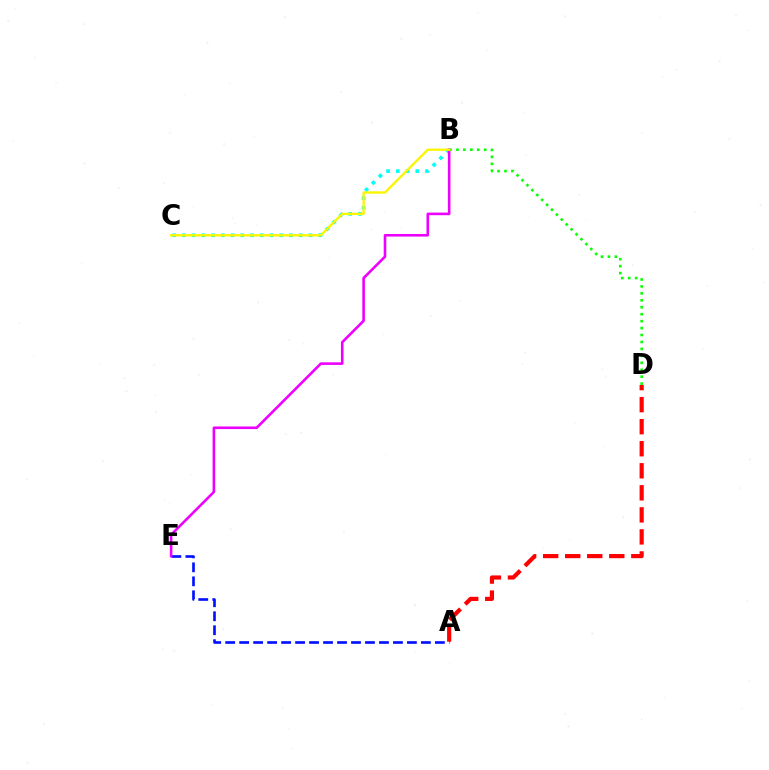{('B', 'C'): [{'color': '#00fff6', 'line_style': 'dotted', 'thickness': 2.64}, {'color': '#fcf500', 'line_style': 'solid', 'thickness': 1.69}], ('A', 'D'): [{'color': '#ff0000', 'line_style': 'dashed', 'thickness': 2.99}], ('A', 'E'): [{'color': '#0010ff', 'line_style': 'dashed', 'thickness': 1.9}], ('B', 'E'): [{'color': '#ee00ff', 'line_style': 'solid', 'thickness': 1.87}], ('B', 'D'): [{'color': '#08ff00', 'line_style': 'dotted', 'thickness': 1.89}]}